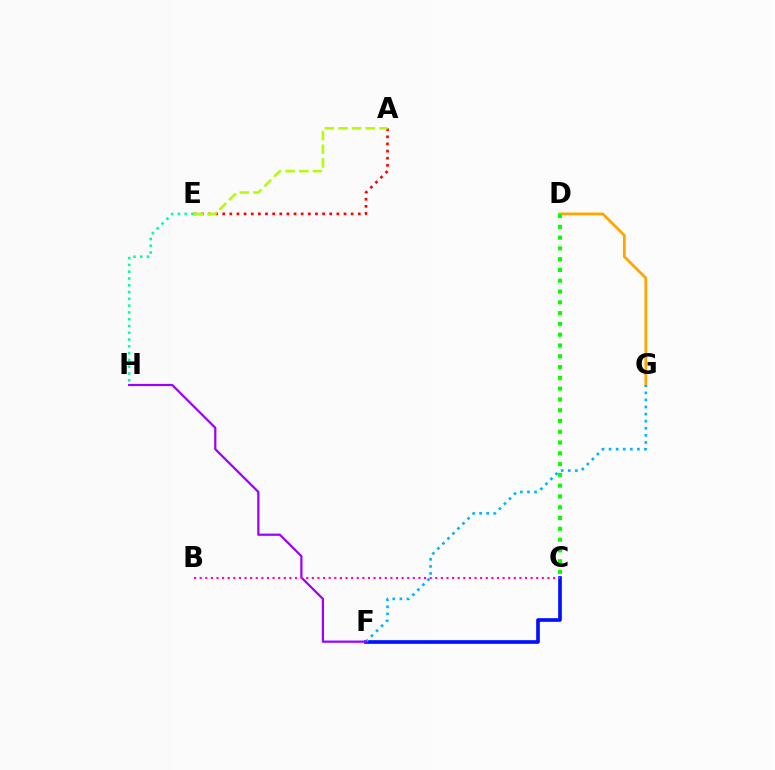{('A', 'E'): [{'color': '#ff0000', 'line_style': 'dotted', 'thickness': 1.94}, {'color': '#b3ff00', 'line_style': 'dashed', 'thickness': 1.86}], ('E', 'H'): [{'color': '#00ff9d', 'line_style': 'dotted', 'thickness': 1.84}], ('D', 'G'): [{'color': '#ffa500', 'line_style': 'solid', 'thickness': 1.98}], ('C', 'F'): [{'color': '#0010ff', 'line_style': 'solid', 'thickness': 2.62}], ('C', 'D'): [{'color': '#08ff00', 'line_style': 'dotted', 'thickness': 2.93}], ('F', 'G'): [{'color': '#00b5ff', 'line_style': 'dotted', 'thickness': 1.93}], ('F', 'H'): [{'color': '#9b00ff', 'line_style': 'solid', 'thickness': 1.59}], ('B', 'C'): [{'color': '#ff00bd', 'line_style': 'dotted', 'thickness': 1.52}]}